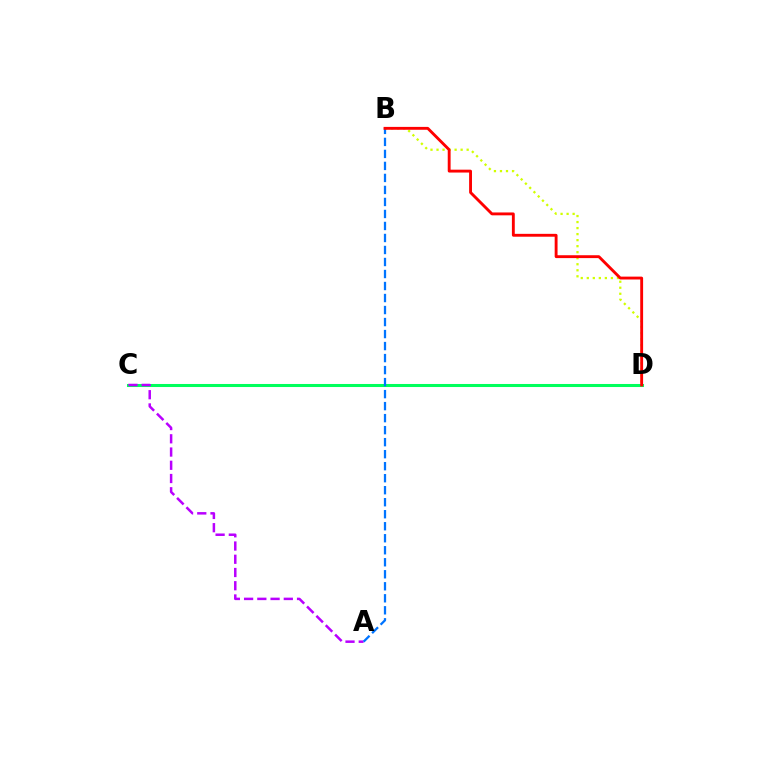{('B', 'D'): [{'color': '#d1ff00', 'line_style': 'dotted', 'thickness': 1.64}, {'color': '#ff0000', 'line_style': 'solid', 'thickness': 2.07}], ('C', 'D'): [{'color': '#00ff5c', 'line_style': 'solid', 'thickness': 2.19}], ('A', 'C'): [{'color': '#b900ff', 'line_style': 'dashed', 'thickness': 1.8}], ('A', 'B'): [{'color': '#0074ff', 'line_style': 'dashed', 'thickness': 1.63}]}